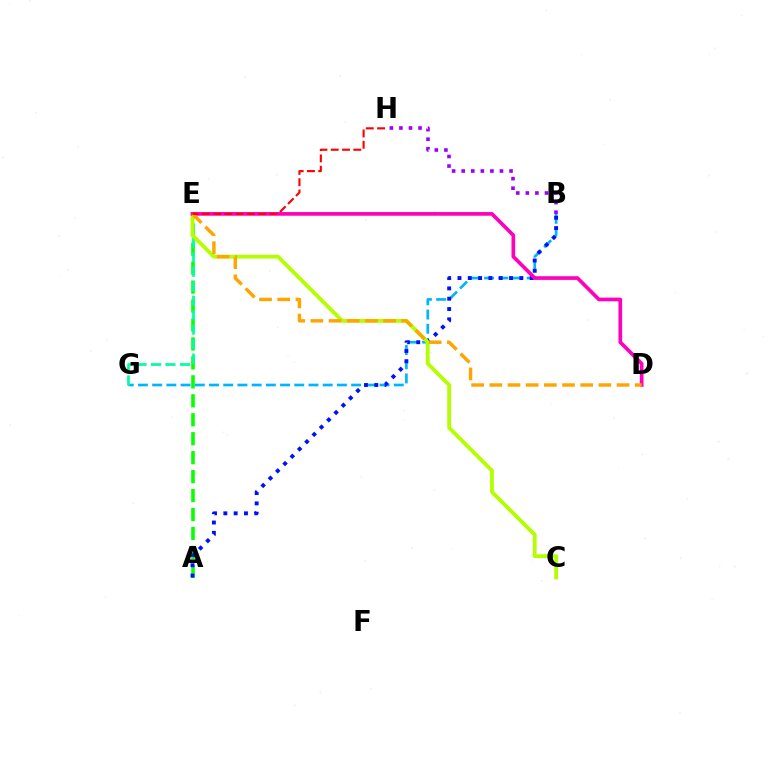{('A', 'E'): [{'color': '#08ff00', 'line_style': 'dashed', 'thickness': 2.57}], ('B', 'G'): [{'color': '#00b5ff', 'line_style': 'dashed', 'thickness': 1.93}], ('E', 'G'): [{'color': '#00ff9d', 'line_style': 'dashed', 'thickness': 1.97}], ('A', 'B'): [{'color': '#0010ff', 'line_style': 'dotted', 'thickness': 2.8}], ('C', 'E'): [{'color': '#b3ff00', 'line_style': 'solid', 'thickness': 2.74}], ('D', 'E'): [{'color': '#ff00bd', 'line_style': 'solid', 'thickness': 2.65}, {'color': '#ffa500', 'line_style': 'dashed', 'thickness': 2.47}], ('B', 'H'): [{'color': '#9b00ff', 'line_style': 'dotted', 'thickness': 2.6}], ('E', 'H'): [{'color': '#ff0000', 'line_style': 'dashed', 'thickness': 1.53}]}